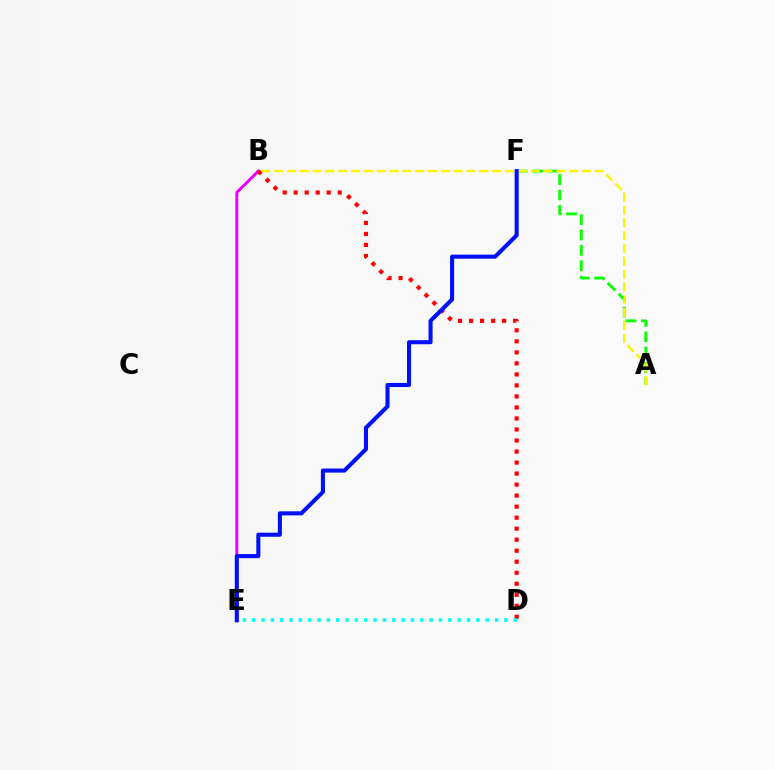{('B', 'E'): [{'color': '#ee00ff', 'line_style': 'solid', 'thickness': 2.14}], ('B', 'D'): [{'color': '#ff0000', 'line_style': 'dotted', 'thickness': 2.99}], ('A', 'F'): [{'color': '#08ff00', 'line_style': 'dashed', 'thickness': 2.09}], ('A', 'B'): [{'color': '#fcf500', 'line_style': 'dashed', 'thickness': 1.74}], ('D', 'E'): [{'color': '#00fff6', 'line_style': 'dotted', 'thickness': 2.54}], ('E', 'F'): [{'color': '#0010ff', 'line_style': 'solid', 'thickness': 2.93}]}